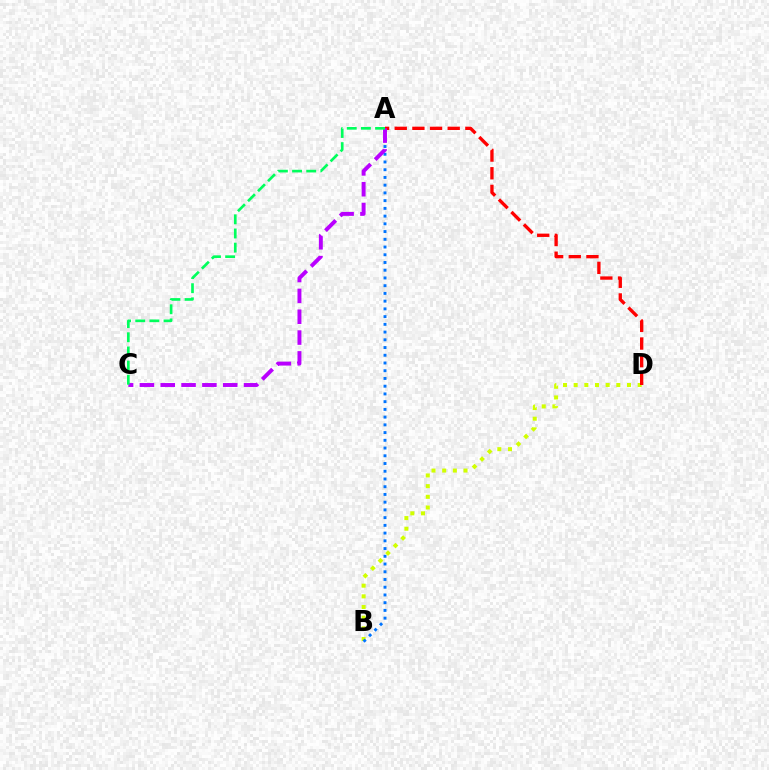{('B', 'D'): [{'color': '#d1ff00', 'line_style': 'dotted', 'thickness': 2.9}], ('A', 'D'): [{'color': '#ff0000', 'line_style': 'dashed', 'thickness': 2.4}], ('A', 'B'): [{'color': '#0074ff', 'line_style': 'dotted', 'thickness': 2.1}], ('A', 'C'): [{'color': '#b900ff', 'line_style': 'dashed', 'thickness': 2.83}, {'color': '#00ff5c', 'line_style': 'dashed', 'thickness': 1.92}]}